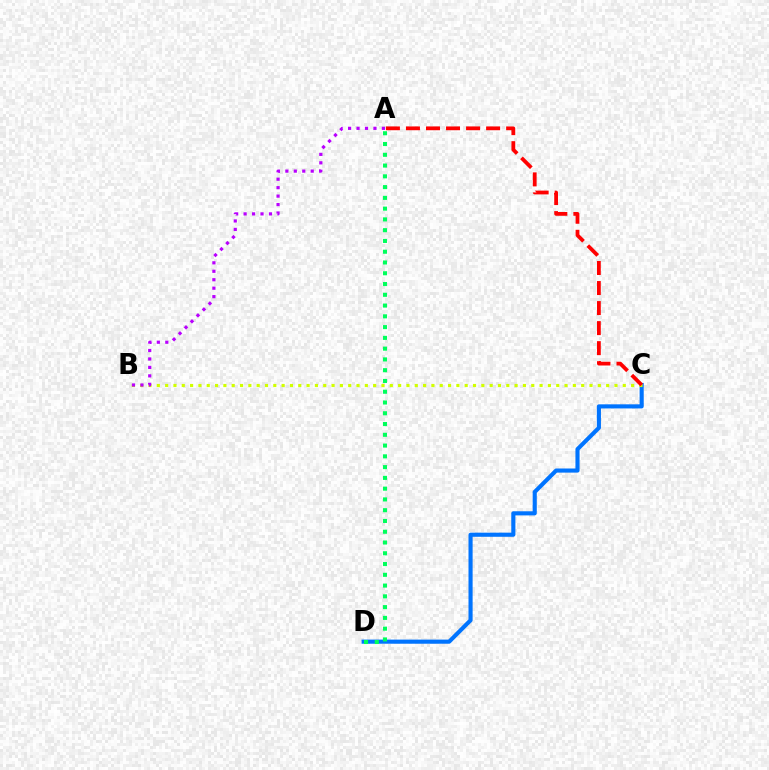{('C', 'D'): [{'color': '#0074ff', 'line_style': 'solid', 'thickness': 2.97}], ('B', 'C'): [{'color': '#d1ff00', 'line_style': 'dotted', 'thickness': 2.26}], ('A', 'C'): [{'color': '#ff0000', 'line_style': 'dashed', 'thickness': 2.72}], ('A', 'D'): [{'color': '#00ff5c', 'line_style': 'dotted', 'thickness': 2.93}], ('A', 'B'): [{'color': '#b900ff', 'line_style': 'dotted', 'thickness': 2.3}]}